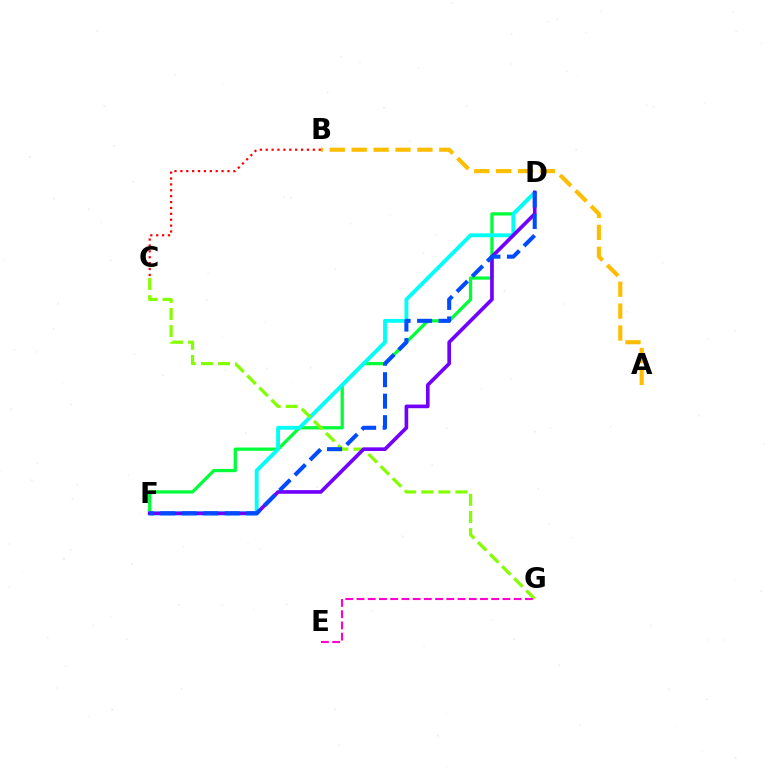{('D', 'F'): [{'color': '#00ff39', 'line_style': 'solid', 'thickness': 2.35}, {'color': '#00fff6', 'line_style': 'solid', 'thickness': 2.78}, {'color': '#7200ff', 'line_style': 'solid', 'thickness': 2.63}, {'color': '#004bff', 'line_style': 'dashed', 'thickness': 2.92}], ('C', 'G'): [{'color': '#84ff00', 'line_style': 'dashed', 'thickness': 2.32}], ('A', 'B'): [{'color': '#ffbd00', 'line_style': 'dashed', 'thickness': 2.98}], ('E', 'G'): [{'color': '#ff00cf', 'line_style': 'dashed', 'thickness': 1.52}], ('B', 'C'): [{'color': '#ff0000', 'line_style': 'dotted', 'thickness': 1.6}]}